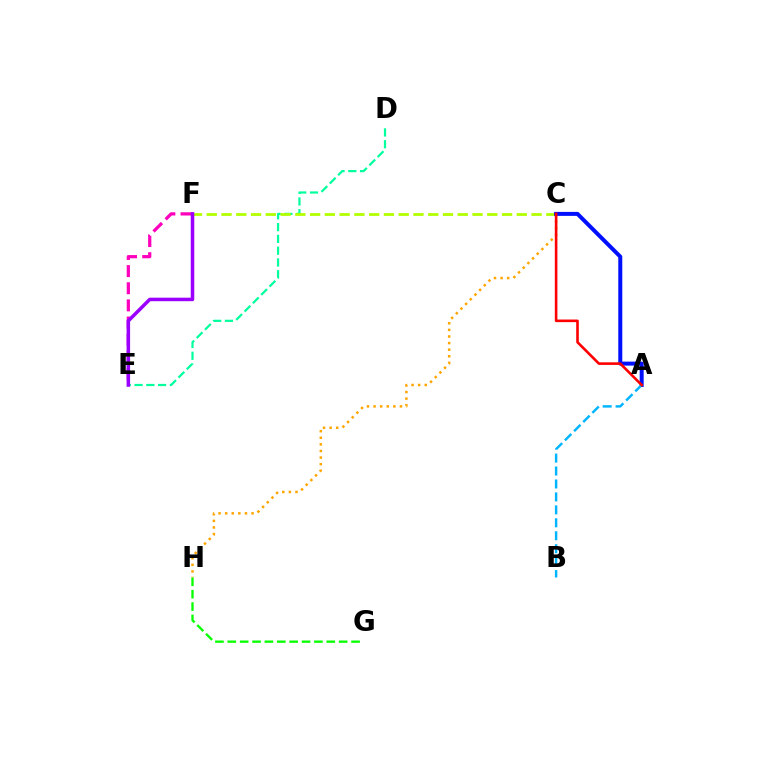{('C', 'H'): [{'color': '#ffa500', 'line_style': 'dotted', 'thickness': 1.79}], ('D', 'E'): [{'color': '#00ff9d', 'line_style': 'dashed', 'thickness': 1.6}], ('C', 'F'): [{'color': '#b3ff00', 'line_style': 'dashed', 'thickness': 2.01}], ('A', 'C'): [{'color': '#0010ff', 'line_style': 'solid', 'thickness': 2.87}, {'color': '#ff0000', 'line_style': 'solid', 'thickness': 1.88}], ('E', 'F'): [{'color': '#ff00bd', 'line_style': 'dashed', 'thickness': 2.33}, {'color': '#9b00ff', 'line_style': 'solid', 'thickness': 2.53}], ('A', 'B'): [{'color': '#00b5ff', 'line_style': 'dashed', 'thickness': 1.76}], ('G', 'H'): [{'color': '#08ff00', 'line_style': 'dashed', 'thickness': 1.68}]}